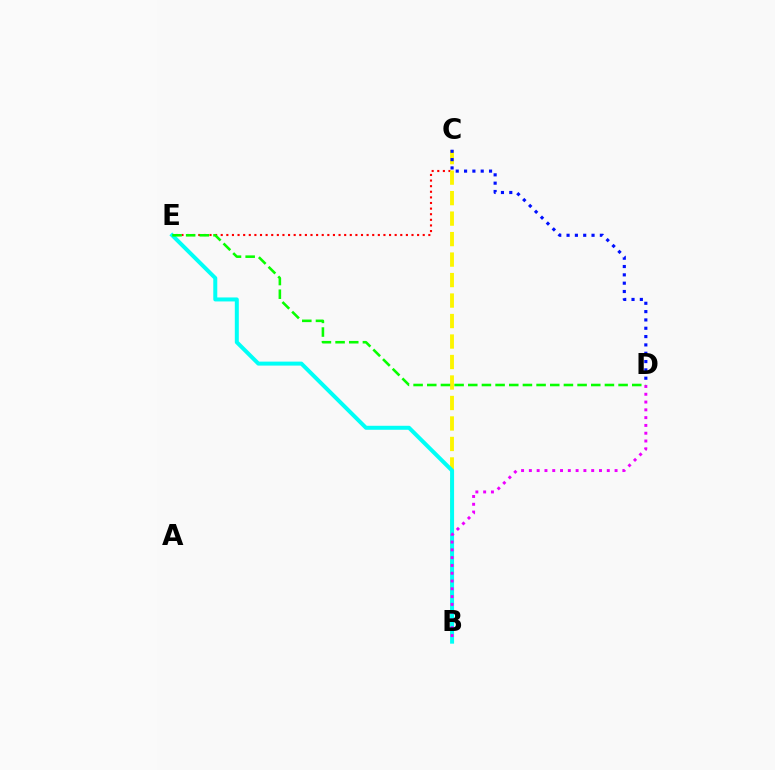{('C', 'E'): [{'color': '#ff0000', 'line_style': 'dotted', 'thickness': 1.52}], ('B', 'C'): [{'color': '#fcf500', 'line_style': 'dashed', 'thickness': 2.78}], ('B', 'E'): [{'color': '#00fff6', 'line_style': 'solid', 'thickness': 2.87}], ('C', 'D'): [{'color': '#0010ff', 'line_style': 'dotted', 'thickness': 2.26}], ('B', 'D'): [{'color': '#ee00ff', 'line_style': 'dotted', 'thickness': 2.12}], ('D', 'E'): [{'color': '#08ff00', 'line_style': 'dashed', 'thickness': 1.86}]}